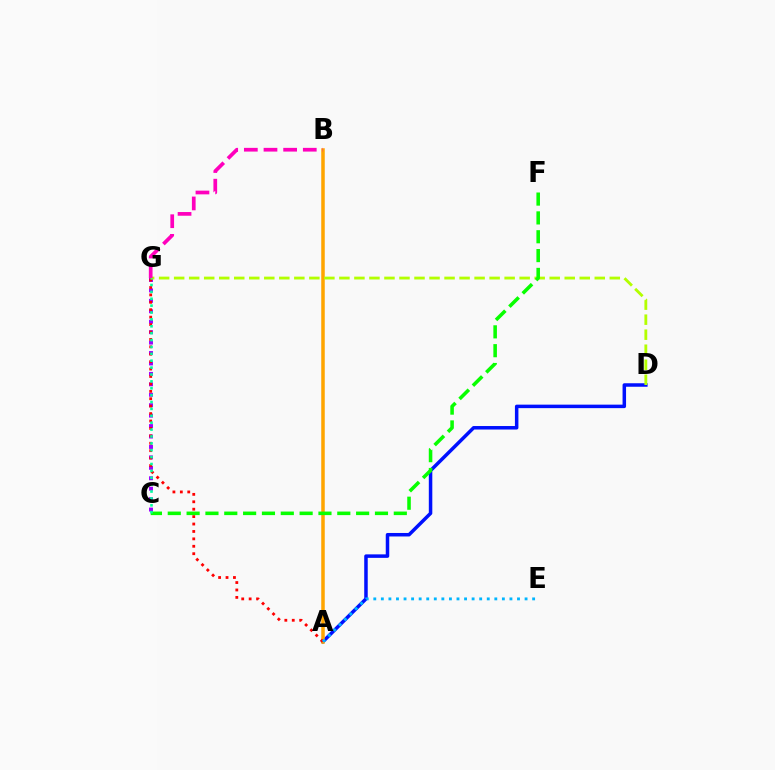{('A', 'D'): [{'color': '#0010ff', 'line_style': 'solid', 'thickness': 2.52}], ('C', 'G'): [{'color': '#9b00ff', 'line_style': 'dotted', 'thickness': 2.84}, {'color': '#00ff9d', 'line_style': 'dotted', 'thickness': 1.87}], ('A', 'B'): [{'color': '#ffa500', 'line_style': 'solid', 'thickness': 2.53}], ('A', 'G'): [{'color': '#ff0000', 'line_style': 'dotted', 'thickness': 2.02}], ('D', 'G'): [{'color': '#b3ff00', 'line_style': 'dashed', 'thickness': 2.04}], ('A', 'E'): [{'color': '#00b5ff', 'line_style': 'dotted', 'thickness': 2.06}], ('C', 'F'): [{'color': '#08ff00', 'line_style': 'dashed', 'thickness': 2.56}], ('B', 'G'): [{'color': '#ff00bd', 'line_style': 'dashed', 'thickness': 2.67}]}